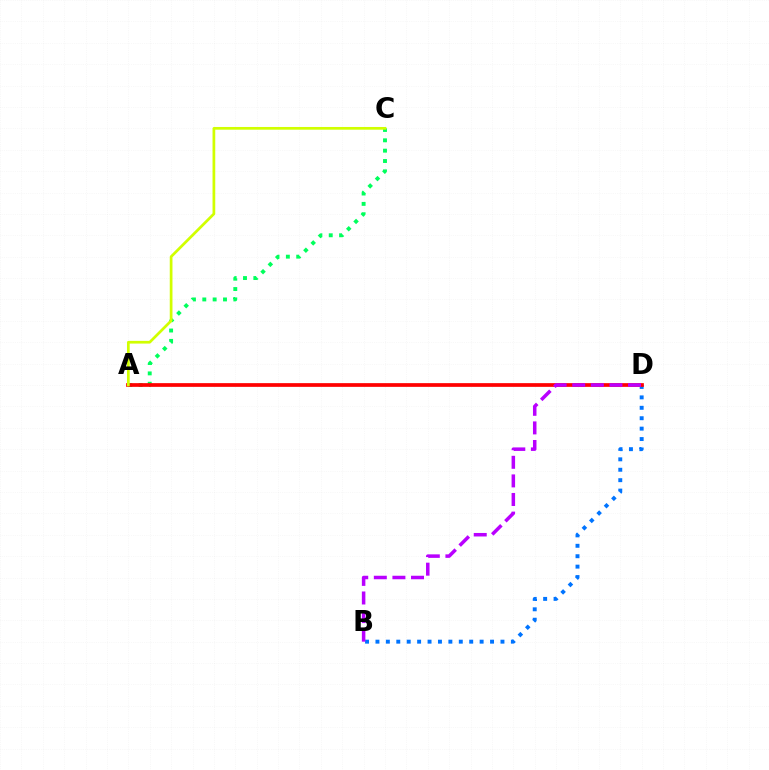{('B', 'D'): [{'color': '#0074ff', 'line_style': 'dotted', 'thickness': 2.83}, {'color': '#b900ff', 'line_style': 'dashed', 'thickness': 2.53}], ('A', 'C'): [{'color': '#00ff5c', 'line_style': 'dotted', 'thickness': 2.81}, {'color': '#d1ff00', 'line_style': 'solid', 'thickness': 1.96}], ('A', 'D'): [{'color': '#ff0000', 'line_style': 'solid', 'thickness': 2.67}]}